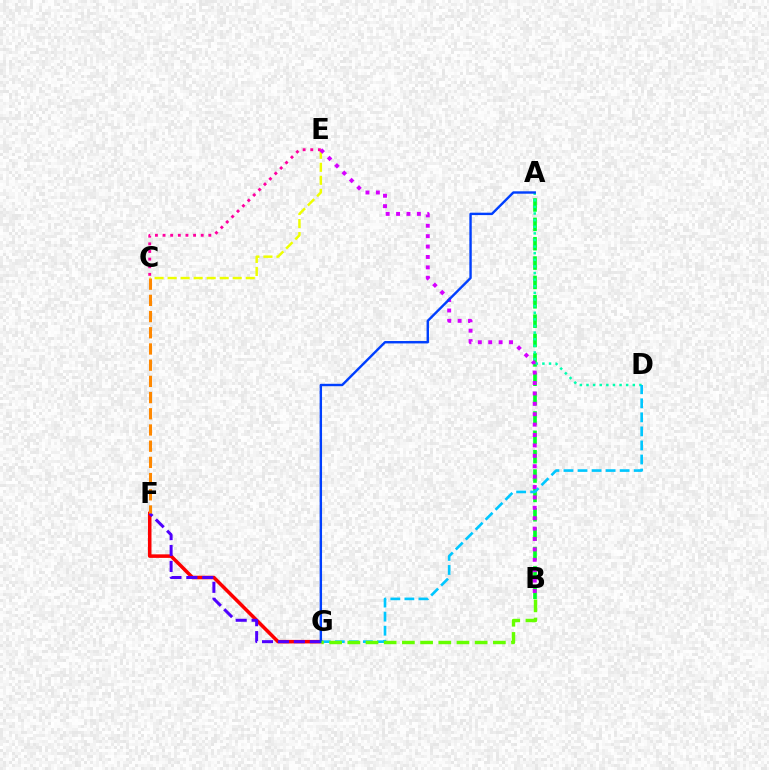{('F', 'G'): [{'color': '#ff0000', 'line_style': 'solid', 'thickness': 2.55}, {'color': '#4f00ff', 'line_style': 'dashed', 'thickness': 2.16}], ('C', 'E'): [{'color': '#eeff00', 'line_style': 'dashed', 'thickness': 1.77}, {'color': '#ff00a0', 'line_style': 'dotted', 'thickness': 2.07}], ('A', 'B'): [{'color': '#00ff27', 'line_style': 'dashed', 'thickness': 2.63}], ('C', 'F'): [{'color': '#ff8800', 'line_style': 'dashed', 'thickness': 2.2}], ('B', 'E'): [{'color': '#d600ff', 'line_style': 'dotted', 'thickness': 2.83}], ('A', 'D'): [{'color': '#00ffaf', 'line_style': 'dotted', 'thickness': 1.8}], ('D', 'G'): [{'color': '#00c7ff', 'line_style': 'dashed', 'thickness': 1.91}], ('A', 'G'): [{'color': '#003fff', 'line_style': 'solid', 'thickness': 1.73}], ('B', 'G'): [{'color': '#66ff00', 'line_style': 'dashed', 'thickness': 2.47}]}